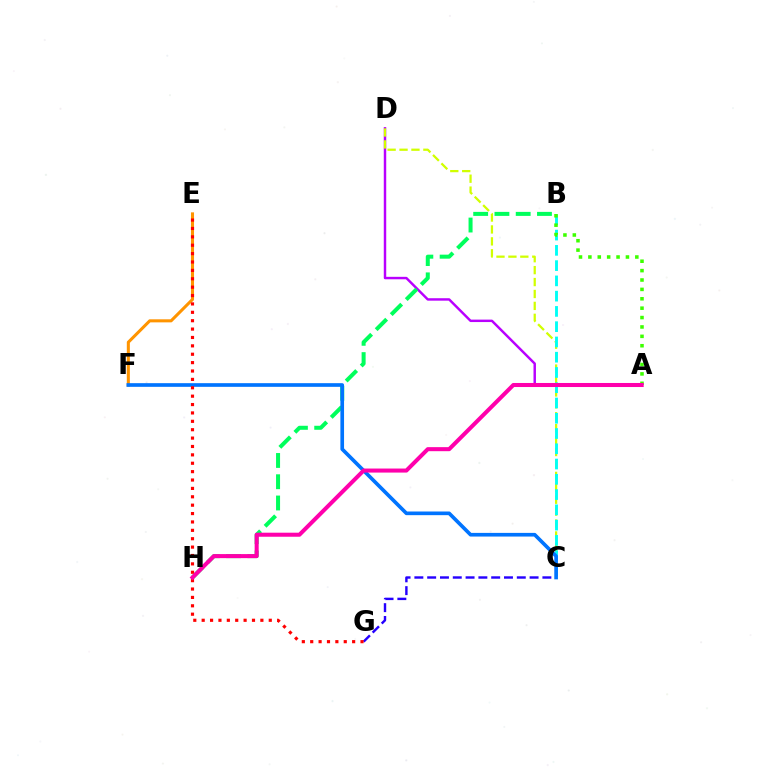{('E', 'F'): [{'color': '#ff9400', 'line_style': 'solid', 'thickness': 2.2}], ('A', 'D'): [{'color': '#b900ff', 'line_style': 'solid', 'thickness': 1.77}], ('C', 'D'): [{'color': '#d1ff00', 'line_style': 'dashed', 'thickness': 1.62}], ('B', 'C'): [{'color': '#00fff6', 'line_style': 'dashed', 'thickness': 2.07}], ('B', 'H'): [{'color': '#00ff5c', 'line_style': 'dashed', 'thickness': 2.89}], ('A', 'B'): [{'color': '#3dff00', 'line_style': 'dotted', 'thickness': 2.55}], ('C', 'G'): [{'color': '#2500ff', 'line_style': 'dashed', 'thickness': 1.74}], ('C', 'F'): [{'color': '#0074ff', 'line_style': 'solid', 'thickness': 2.64}], ('E', 'G'): [{'color': '#ff0000', 'line_style': 'dotted', 'thickness': 2.28}], ('A', 'H'): [{'color': '#ff00ac', 'line_style': 'solid', 'thickness': 2.91}]}